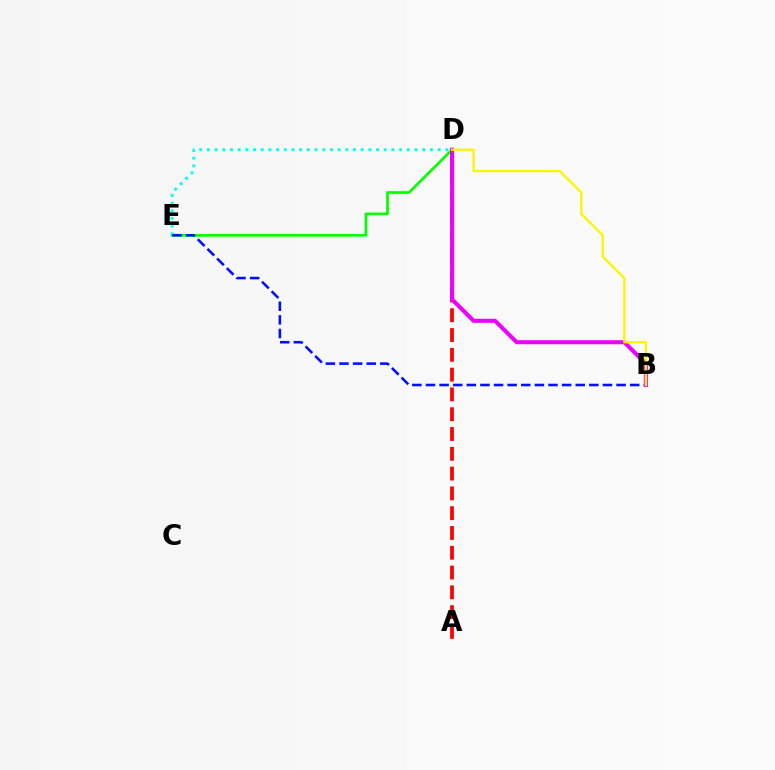{('D', 'E'): [{'color': '#08ff00', 'line_style': 'solid', 'thickness': 1.97}, {'color': '#00fff6', 'line_style': 'dotted', 'thickness': 2.09}], ('A', 'D'): [{'color': '#ff0000', 'line_style': 'dashed', 'thickness': 2.69}], ('B', 'E'): [{'color': '#0010ff', 'line_style': 'dashed', 'thickness': 1.85}], ('B', 'D'): [{'color': '#ee00ff', 'line_style': 'solid', 'thickness': 2.93}, {'color': '#fcf500', 'line_style': 'solid', 'thickness': 1.66}]}